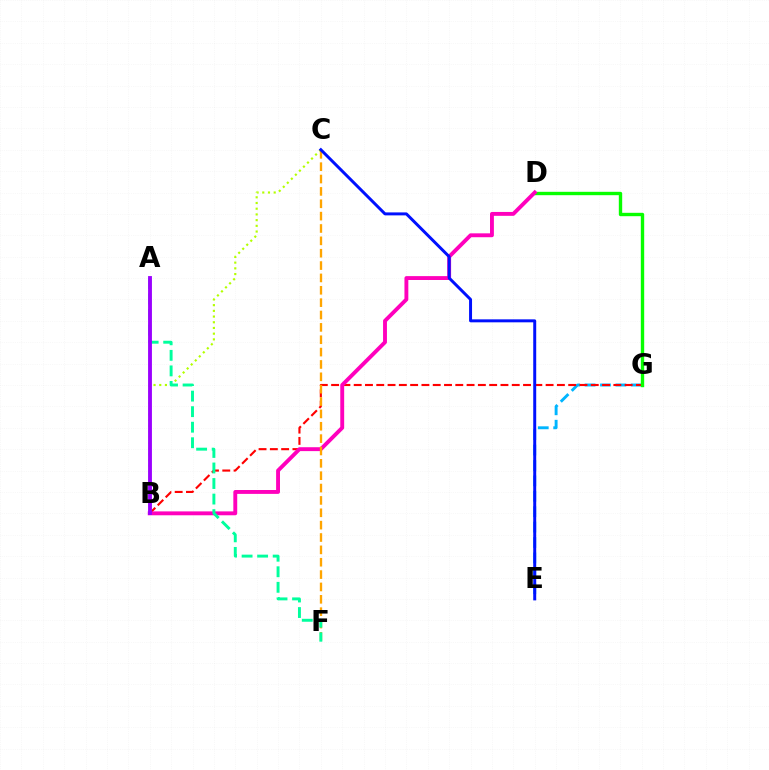{('B', 'C'): [{'color': '#b3ff00', 'line_style': 'dotted', 'thickness': 1.55}], ('E', 'G'): [{'color': '#00b5ff', 'line_style': 'dashed', 'thickness': 2.09}], ('B', 'G'): [{'color': '#ff0000', 'line_style': 'dashed', 'thickness': 1.53}], ('D', 'G'): [{'color': '#08ff00', 'line_style': 'solid', 'thickness': 2.43}], ('B', 'D'): [{'color': '#ff00bd', 'line_style': 'solid', 'thickness': 2.8}], ('C', 'F'): [{'color': '#ffa500', 'line_style': 'dashed', 'thickness': 1.68}], ('A', 'F'): [{'color': '#00ff9d', 'line_style': 'dashed', 'thickness': 2.11}], ('A', 'B'): [{'color': '#9b00ff', 'line_style': 'solid', 'thickness': 2.77}], ('C', 'E'): [{'color': '#0010ff', 'line_style': 'solid', 'thickness': 2.14}]}